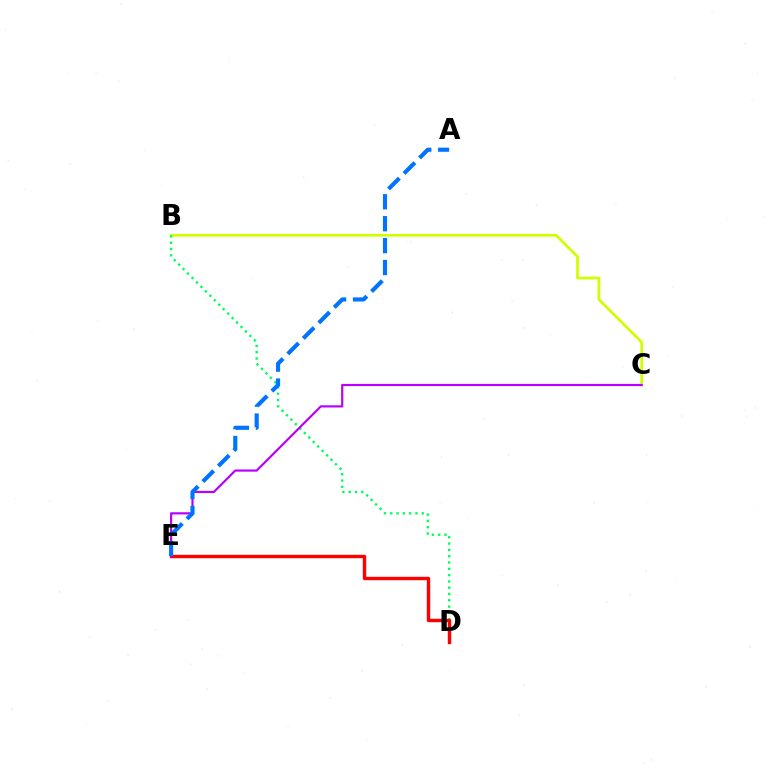{('B', 'C'): [{'color': '#d1ff00', 'line_style': 'solid', 'thickness': 1.97}], ('B', 'D'): [{'color': '#00ff5c', 'line_style': 'dotted', 'thickness': 1.71}], ('D', 'E'): [{'color': '#ff0000', 'line_style': 'solid', 'thickness': 2.44}], ('C', 'E'): [{'color': '#b900ff', 'line_style': 'solid', 'thickness': 1.57}], ('A', 'E'): [{'color': '#0074ff', 'line_style': 'dashed', 'thickness': 2.98}]}